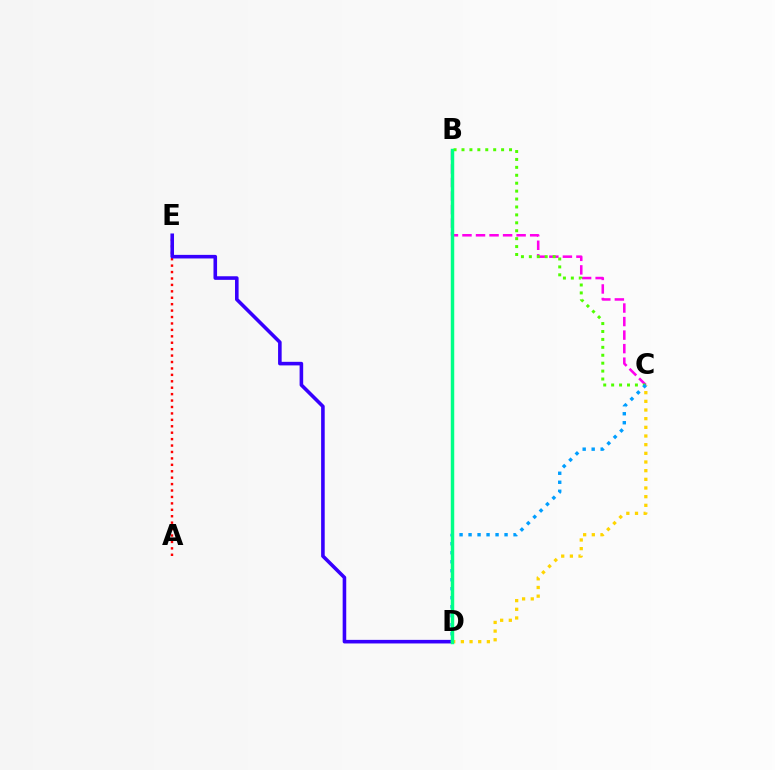{('A', 'E'): [{'color': '#ff0000', 'line_style': 'dotted', 'thickness': 1.75}], ('B', 'C'): [{'color': '#ff00ed', 'line_style': 'dashed', 'thickness': 1.84}, {'color': '#4fff00', 'line_style': 'dotted', 'thickness': 2.15}], ('D', 'E'): [{'color': '#3700ff', 'line_style': 'solid', 'thickness': 2.58}], ('C', 'D'): [{'color': '#ffd500', 'line_style': 'dotted', 'thickness': 2.35}, {'color': '#009eff', 'line_style': 'dotted', 'thickness': 2.44}], ('B', 'D'): [{'color': '#00ff86', 'line_style': 'solid', 'thickness': 2.49}]}